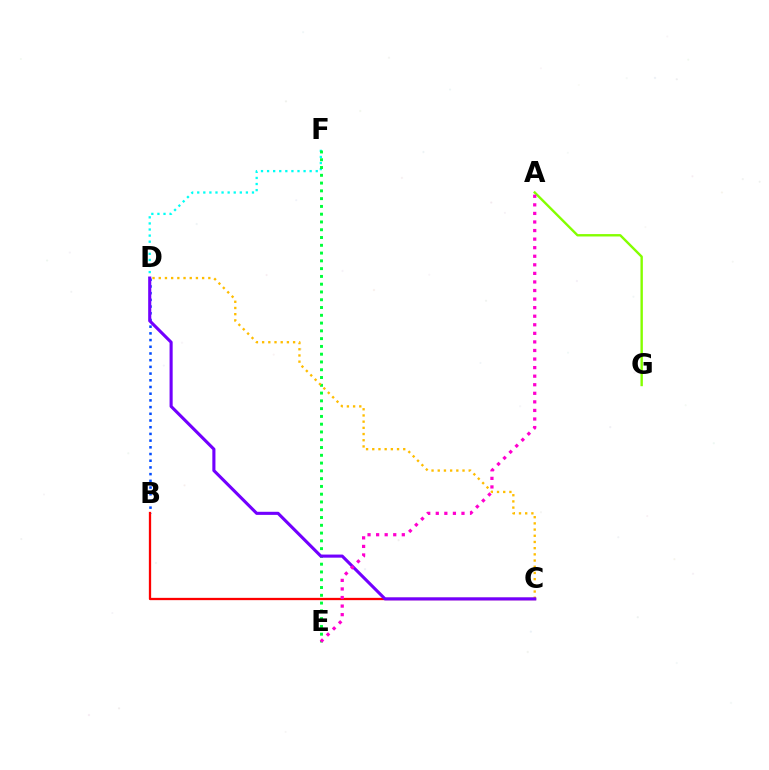{('B', 'D'): [{'color': '#004bff', 'line_style': 'dotted', 'thickness': 1.82}], ('A', 'G'): [{'color': '#84ff00', 'line_style': 'solid', 'thickness': 1.72}], ('D', 'F'): [{'color': '#00fff6', 'line_style': 'dotted', 'thickness': 1.65}], ('E', 'F'): [{'color': '#00ff39', 'line_style': 'dotted', 'thickness': 2.11}], ('C', 'D'): [{'color': '#ffbd00', 'line_style': 'dotted', 'thickness': 1.68}, {'color': '#7200ff', 'line_style': 'solid', 'thickness': 2.23}], ('B', 'C'): [{'color': '#ff0000', 'line_style': 'solid', 'thickness': 1.65}], ('A', 'E'): [{'color': '#ff00cf', 'line_style': 'dotted', 'thickness': 2.33}]}